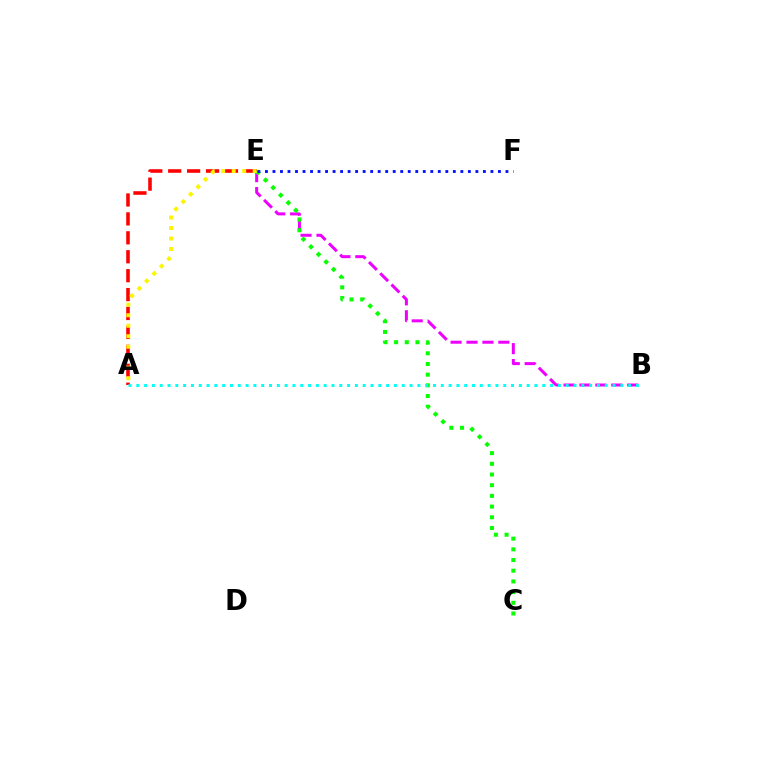{('B', 'E'): [{'color': '#ee00ff', 'line_style': 'dashed', 'thickness': 2.16}], ('A', 'E'): [{'color': '#ff0000', 'line_style': 'dashed', 'thickness': 2.57}, {'color': '#fcf500', 'line_style': 'dotted', 'thickness': 2.85}], ('C', 'E'): [{'color': '#08ff00', 'line_style': 'dotted', 'thickness': 2.9}], ('A', 'B'): [{'color': '#00fff6', 'line_style': 'dotted', 'thickness': 2.12}], ('E', 'F'): [{'color': '#0010ff', 'line_style': 'dotted', 'thickness': 2.04}]}